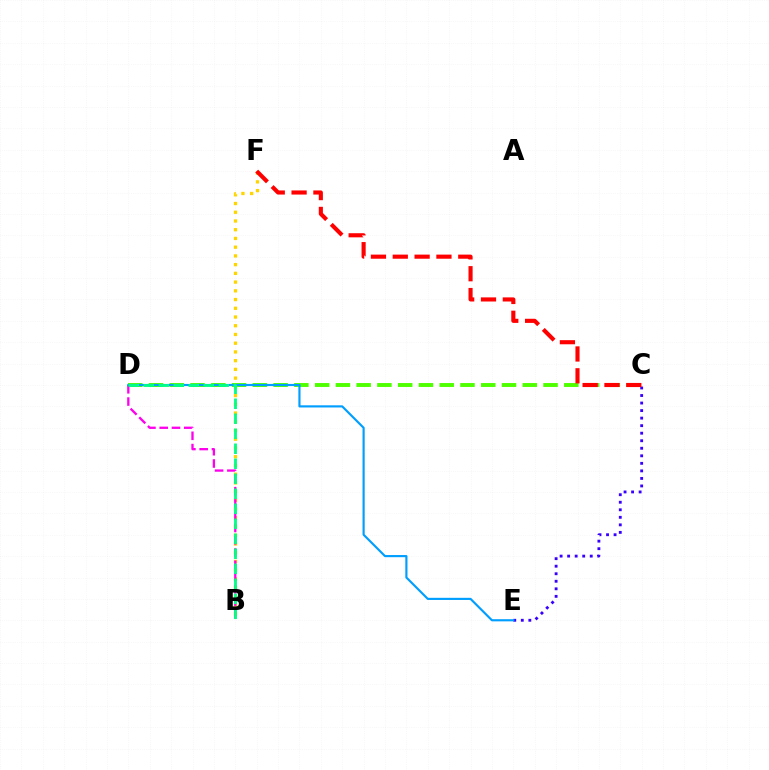{('C', 'E'): [{'color': '#3700ff', 'line_style': 'dotted', 'thickness': 2.05}], ('C', 'D'): [{'color': '#4fff00', 'line_style': 'dashed', 'thickness': 2.82}], ('B', 'F'): [{'color': '#ffd500', 'line_style': 'dotted', 'thickness': 2.37}], ('C', 'F'): [{'color': '#ff0000', 'line_style': 'dashed', 'thickness': 2.97}], ('B', 'D'): [{'color': '#ff00ed', 'line_style': 'dashed', 'thickness': 1.67}, {'color': '#00ff86', 'line_style': 'dashed', 'thickness': 2.04}], ('D', 'E'): [{'color': '#009eff', 'line_style': 'solid', 'thickness': 1.55}]}